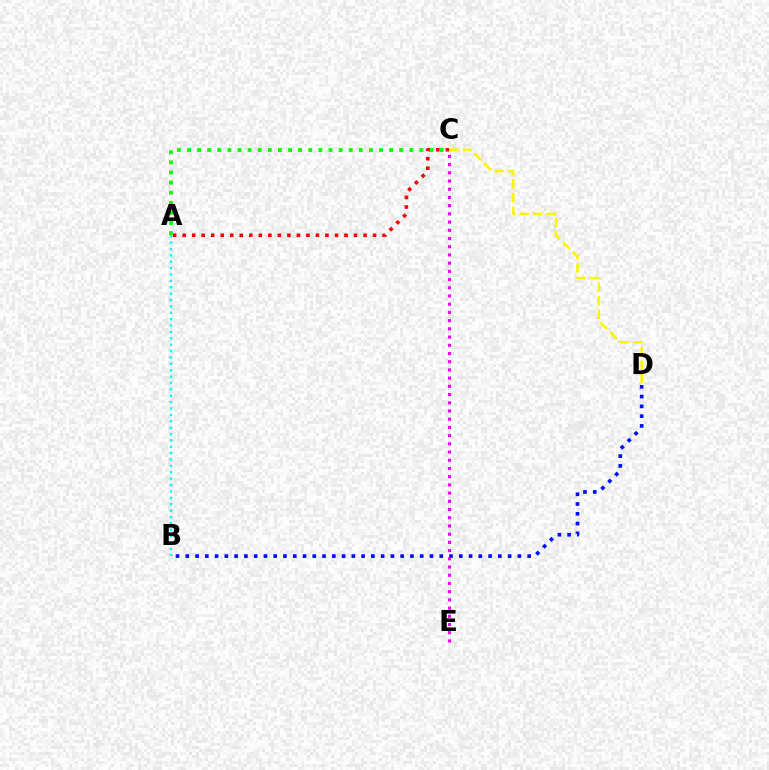{('A', 'C'): [{'color': '#ff0000', 'line_style': 'dotted', 'thickness': 2.59}, {'color': '#08ff00', 'line_style': 'dotted', 'thickness': 2.75}], ('A', 'B'): [{'color': '#00fff6', 'line_style': 'dotted', 'thickness': 1.73}], ('C', 'D'): [{'color': '#fcf500', 'line_style': 'dashed', 'thickness': 1.84}], ('B', 'D'): [{'color': '#0010ff', 'line_style': 'dotted', 'thickness': 2.65}], ('C', 'E'): [{'color': '#ee00ff', 'line_style': 'dotted', 'thickness': 2.23}]}